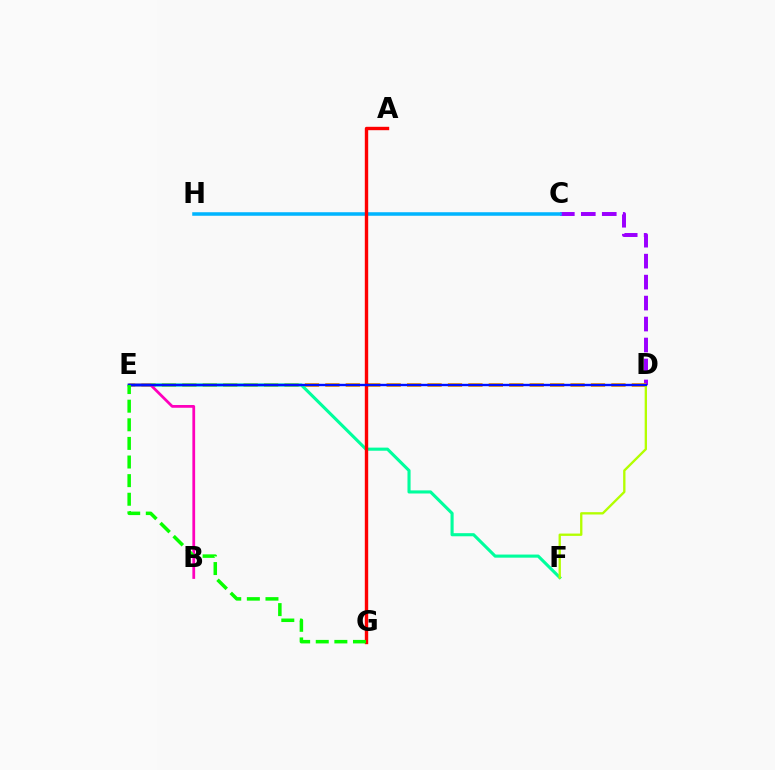{('C', 'D'): [{'color': '#9b00ff', 'line_style': 'dashed', 'thickness': 2.85}], ('C', 'H'): [{'color': '#00b5ff', 'line_style': 'solid', 'thickness': 2.54}], ('D', 'E'): [{'color': '#ffa500', 'line_style': 'dashed', 'thickness': 2.78}, {'color': '#0010ff', 'line_style': 'solid', 'thickness': 1.71}], ('E', 'F'): [{'color': '#00ff9d', 'line_style': 'solid', 'thickness': 2.23}], ('A', 'G'): [{'color': '#ff0000', 'line_style': 'solid', 'thickness': 2.44}], ('D', 'F'): [{'color': '#b3ff00', 'line_style': 'solid', 'thickness': 1.68}], ('B', 'E'): [{'color': '#ff00bd', 'line_style': 'solid', 'thickness': 1.99}], ('E', 'G'): [{'color': '#08ff00', 'line_style': 'dashed', 'thickness': 2.53}]}